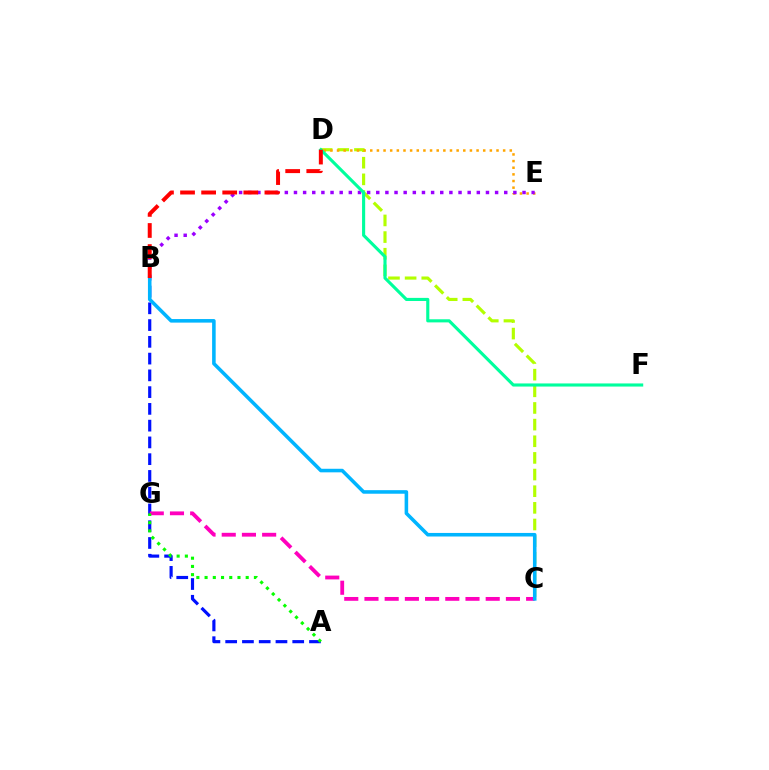{('C', 'D'): [{'color': '#b3ff00', 'line_style': 'dashed', 'thickness': 2.26}], ('D', 'E'): [{'color': '#ffa500', 'line_style': 'dotted', 'thickness': 1.81}], ('A', 'B'): [{'color': '#0010ff', 'line_style': 'dashed', 'thickness': 2.28}], ('C', 'G'): [{'color': '#ff00bd', 'line_style': 'dashed', 'thickness': 2.74}], ('B', 'E'): [{'color': '#9b00ff', 'line_style': 'dotted', 'thickness': 2.48}], ('D', 'F'): [{'color': '#00ff9d', 'line_style': 'solid', 'thickness': 2.24}], ('A', 'G'): [{'color': '#08ff00', 'line_style': 'dotted', 'thickness': 2.23}], ('B', 'C'): [{'color': '#00b5ff', 'line_style': 'solid', 'thickness': 2.56}], ('B', 'D'): [{'color': '#ff0000', 'line_style': 'dashed', 'thickness': 2.86}]}